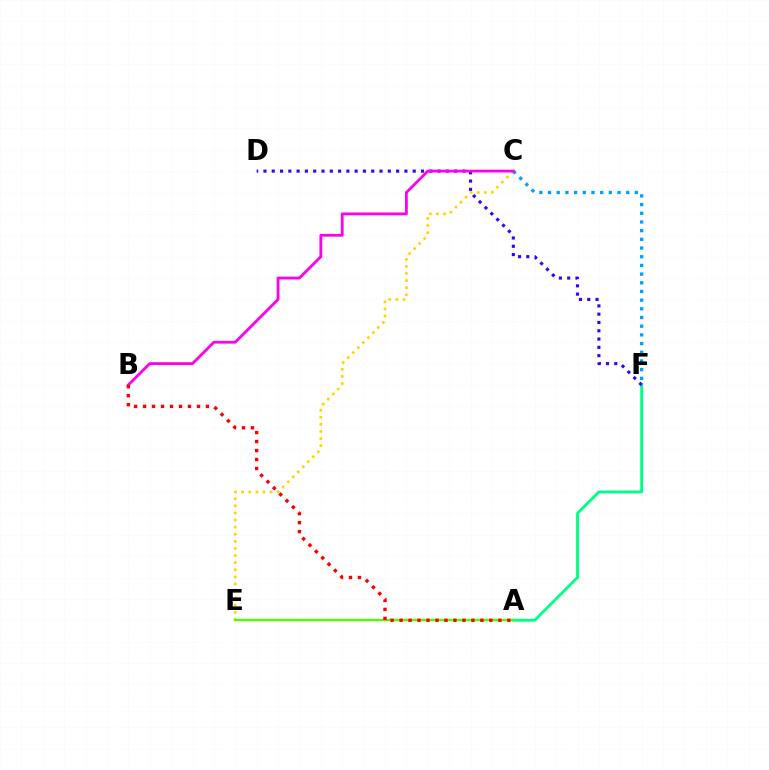{('C', 'E'): [{'color': '#ffd500', 'line_style': 'dotted', 'thickness': 1.93}], ('C', 'F'): [{'color': '#009eff', 'line_style': 'dotted', 'thickness': 2.36}], ('A', 'F'): [{'color': '#00ff86', 'line_style': 'solid', 'thickness': 2.06}], ('D', 'F'): [{'color': '#3700ff', 'line_style': 'dotted', 'thickness': 2.25}], ('B', 'C'): [{'color': '#ff00ed', 'line_style': 'solid', 'thickness': 2.02}], ('A', 'E'): [{'color': '#4fff00', 'line_style': 'solid', 'thickness': 1.74}], ('A', 'B'): [{'color': '#ff0000', 'line_style': 'dotted', 'thickness': 2.44}]}